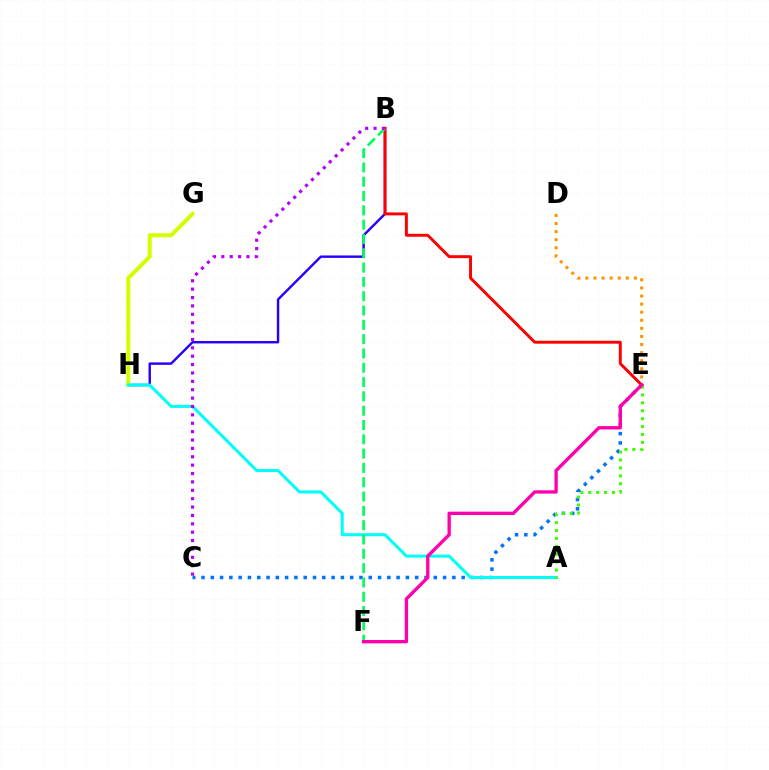{('B', 'H'): [{'color': '#2500ff', 'line_style': 'solid', 'thickness': 1.74}], ('G', 'H'): [{'color': '#d1ff00', 'line_style': 'solid', 'thickness': 2.87}], ('C', 'E'): [{'color': '#0074ff', 'line_style': 'dotted', 'thickness': 2.52}], ('D', 'E'): [{'color': '#ff9400', 'line_style': 'dotted', 'thickness': 2.2}], ('A', 'H'): [{'color': '#00fff6', 'line_style': 'solid', 'thickness': 2.18}], ('A', 'E'): [{'color': '#3dff00', 'line_style': 'dotted', 'thickness': 2.15}], ('B', 'E'): [{'color': '#ff0000', 'line_style': 'solid', 'thickness': 2.12}], ('B', 'F'): [{'color': '#00ff5c', 'line_style': 'dashed', 'thickness': 1.94}], ('E', 'F'): [{'color': '#ff00ac', 'line_style': 'solid', 'thickness': 2.41}], ('B', 'C'): [{'color': '#b900ff', 'line_style': 'dotted', 'thickness': 2.28}]}